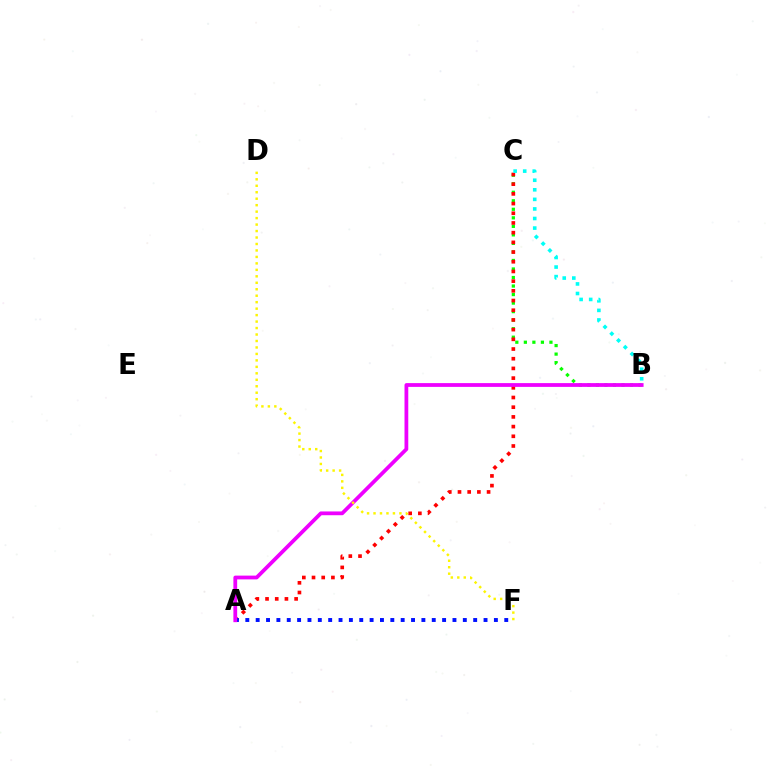{('B', 'C'): [{'color': '#08ff00', 'line_style': 'dotted', 'thickness': 2.32}, {'color': '#00fff6', 'line_style': 'dotted', 'thickness': 2.6}], ('A', 'C'): [{'color': '#ff0000', 'line_style': 'dotted', 'thickness': 2.63}], ('A', 'F'): [{'color': '#0010ff', 'line_style': 'dotted', 'thickness': 2.81}], ('A', 'B'): [{'color': '#ee00ff', 'line_style': 'solid', 'thickness': 2.71}], ('D', 'F'): [{'color': '#fcf500', 'line_style': 'dotted', 'thickness': 1.76}]}